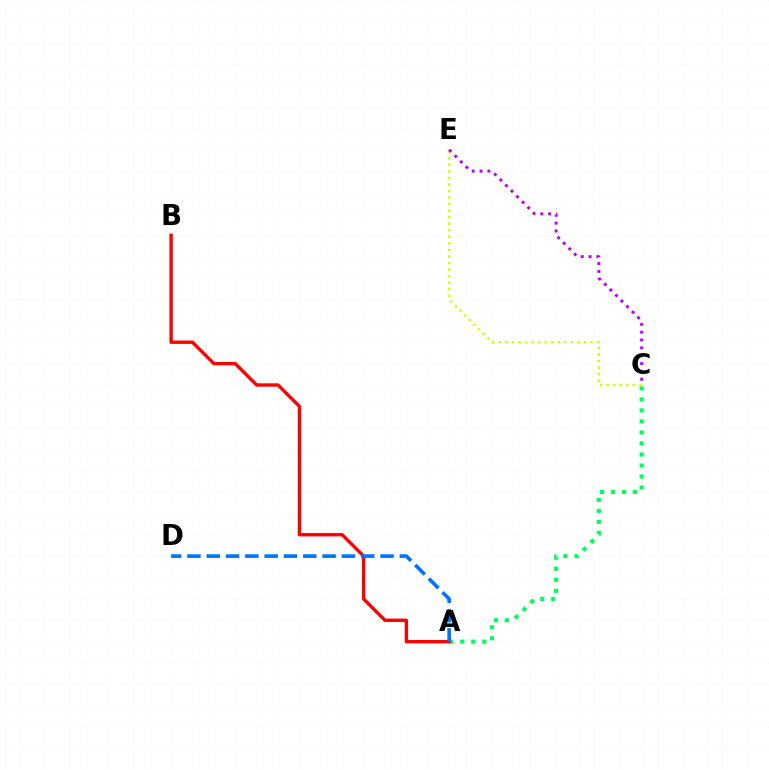{('A', 'C'): [{'color': '#00ff5c', 'line_style': 'dotted', 'thickness': 2.99}], ('A', 'B'): [{'color': '#ff0000', 'line_style': 'solid', 'thickness': 2.43}], ('C', 'E'): [{'color': '#d1ff00', 'line_style': 'dotted', 'thickness': 1.78}, {'color': '#b900ff', 'line_style': 'dotted', 'thickness': 2.13}], ('A', 'D'): [{'color': '#0074ff', 'line_style': 'dashed', 'thickness': 2.62}]}